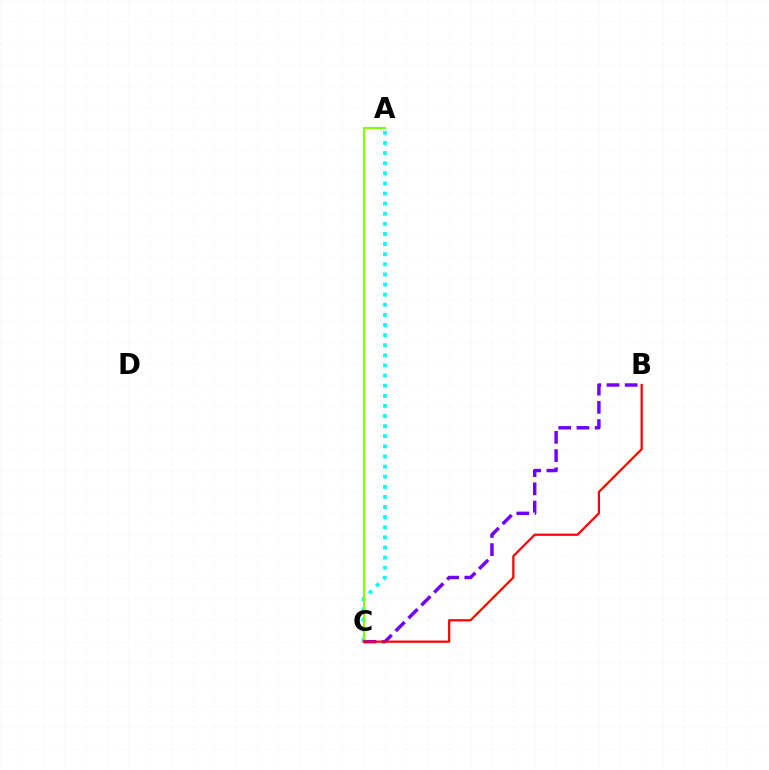{('A', 'C'): [{'color': '#00fff6', 'line_style': 'dotted', 'thickness': 2.75}, {'color': '#84ff00', 'line_style': 'solid', 'thickness': 1.53}], ('B', 'C'): [{'color': '#7200ff', 'line_style': 'dashed', 'thickness': 2.47}, {'color': '#ff0000', 'line_style': 'solid', 'thickness': 1.6}]}